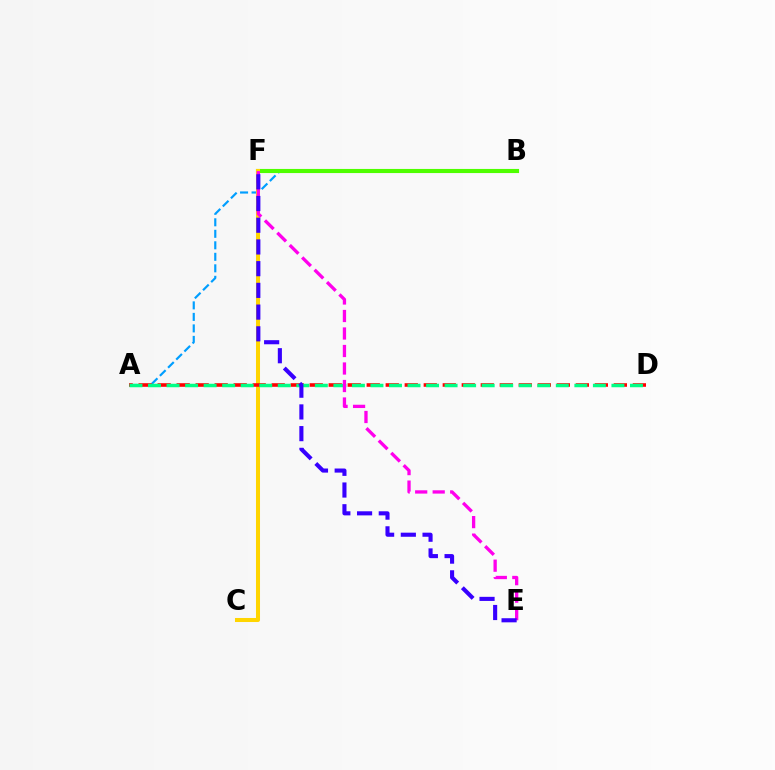{('A', 'B'): [{'color': '#009eff', 'line_style': 'dashed', 'thickness': 1.56}], ('B', 'F'): [{'color': '#4fff00', 'line_style': 'solid', 'thickness': 2.96}], ('C', 'F'): [{'color': '#ffd500', 'line_style': 'solid', 'thickness': 2.9}], ('A', 'D'): [{'color': '#ff0000', 'line_style': 'dashed', 'thickness': 2.58}, {'color': '#00ff86', 'line_style': 'dashed', 'thickness': 2.52}], ('E', 'F'): [{'color': '#ff00ed', 'line_style': 'dashed', 'thickness': 2.38}, {'color': '#3700ff', 'line_style': 'dashed', 'thickness': 2.95}]}